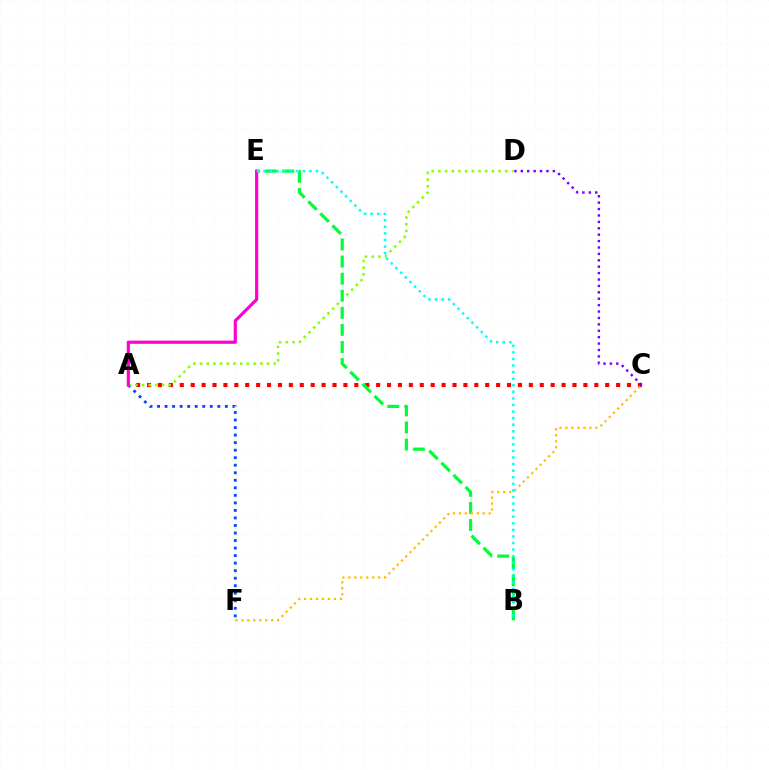{('A', 'C'): [{'color': '#ff0000', 'line_style': 'dotted', 'thickness': 2.96}], ('A', 'F'): [{'color': '#004bff', 'line_style': 'dotted', 'thickness': 2.05}], ('A', 'D'): [{'color': '#84ff00', 'line_style': 'dotted', 'thickness': 1.82}], ('B', 'E'): [{'color': '#00ff39', 'line_style': 'dashed', 'thickness': 2.32}, {'color': '#00fff6', 'line_style': 'dotted', 'thickness': 1.79}], ('C', 'F'): [{'color': '#ffbd00', 'line_style': 'dotted', 'thickness': 1.62}], ('A', 'E'): [{'color': '#ff00cf', 'line_style': 'solid', 'thickness': 2.29}], ('C', 'D'): [{'color': '#7200ff', 'line_style': 'dotted', 'thickness': 1.74}]}